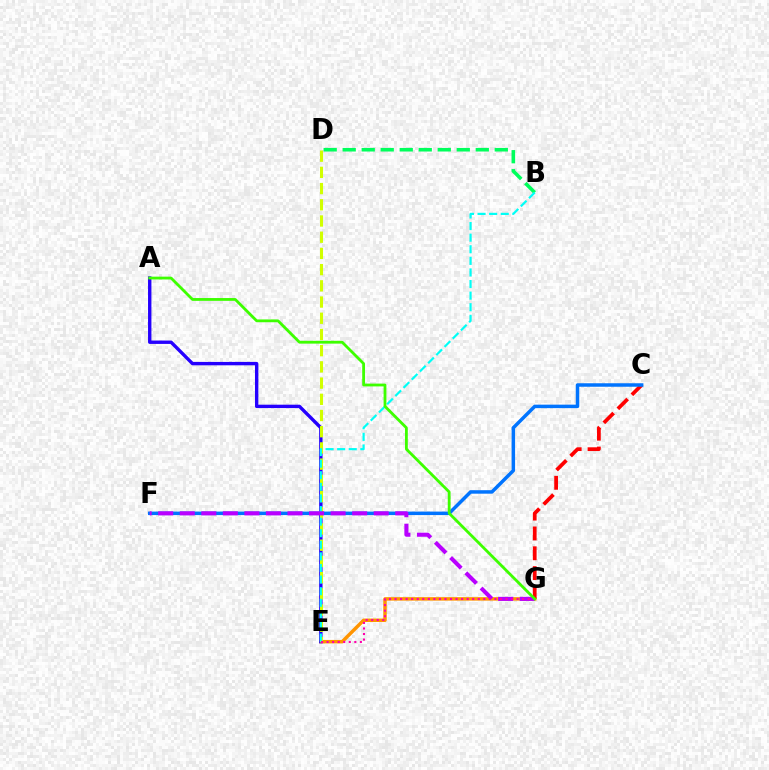{('E', 'G'): [{'color': '#ff9400', 'line_style': 'solid', 'thickness': 2.5}, {'color': '#ff00ac', 'line_style': 'dotted', 'thickness': 1.51}], ('C', 'G'): [{'color': '#ff0000', 'line_style': 'dashed', 'thickness': 2.69}], ('A', 'E'): [{'color': '#2500ff', 'line_style': 'solid', 'thickness': 2.44}], ('D', 'E'): [{'color': '#d1ff00', 'line_style': 'dashed', 'thickness': 2.2}], ('B', 'D'): [{'color': '#00ff5c', 'line_style': 'dashed', 'thickness': 2.58}], ('C', 'F'): [{'color': '#0074ff', 'line_style': 'solid', 'thickness': 2.51}], ('B', 'E'): [{'color': '#00fff6', 'line_style': 'dashed', 'thickness': 1.58}], ('F', 'G'): [{'color': '#b900ff', 'line_style': 'dashed', 'thickness': 2.93}], ('A', 'G'): [{'color': '#3dff00', 'line_style': 'solid', 'thickness': 2.02}]}